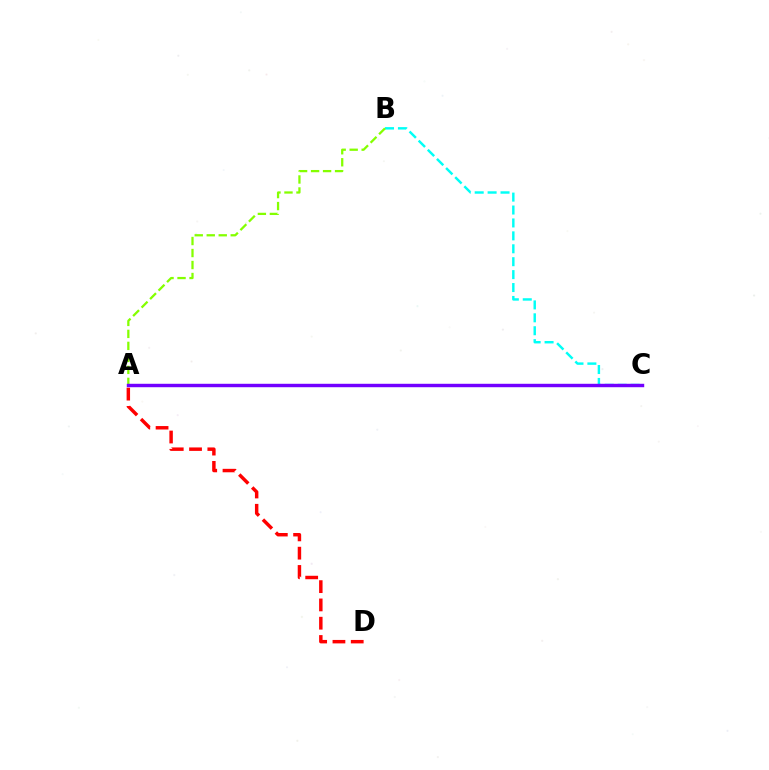{('B', 'C'): [{'color': '#00fff6', 'line_style': 'dashed', 'thickness': 1.75}], ('A', 'B'): [{'color': '#84ff00', 'line_style': 'dashed', 'thickness': 1.63}], ('A', 'C'): [{'color': '#7200ff', 'line_style': 'solid', 'thickness': 2.47}], ('A', 'D'): [{'color': '#ff0000', 'line_style': 'dashed', 'thickness': 2.48}]}